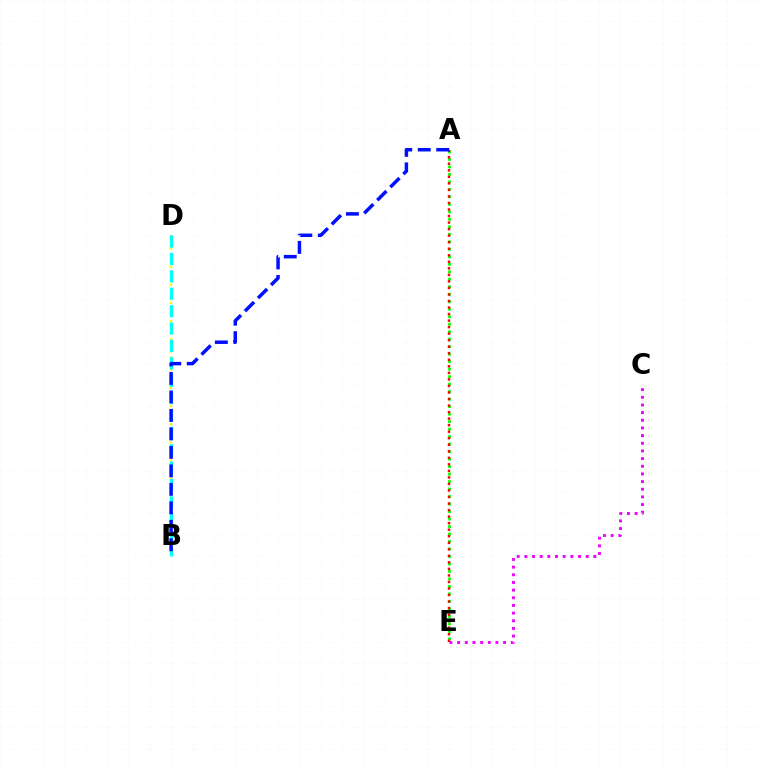{('A', 'E'): [{'color': '#08ff00', 'line_style': 'dotted', 'thickness': 2.04}, {'color': '#ff0000', 'line_style': 'dotted', 'thickness': 1.78}], ('B', 'D'): [{'color': '#fcf500', 'line_style': 'dotted', 'thickness': 1.65}, {'color': '#00fff6', 'line_style': 'dashed', 'thickness': 2.36}], ('C', 'E'): [{'color': '#ee00ff', 'line_style': 'dotted', 'thickness': 2.08}], ('A', 'B'): [{'color': '#0010ff', 'line_style': 'dashed', 'thickness': 2.51}]}